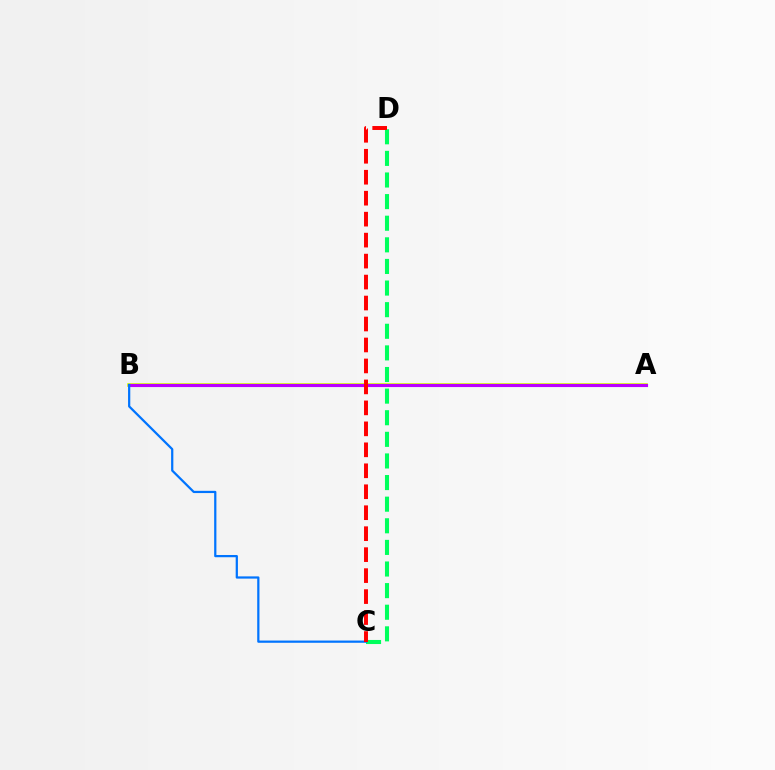{('C', 'D'): [{'color': '#00ff5c', 'line_style': 'dashed', 'thickness': 2.94}, {'color': '#ff0000', 'line_style': 'dashed', 'thickness': 2.85}], ('A', 'B'): [{'color': '#d1ff00', 'line_style': 'solid', 'thickness': 2.62}, {'color': '#b900ff', 'line_style': 'solid', 'thickness': 2.25}], ('B', 'C'): [{'color': '#0074ff', 'line_style': 'solid', 'thickness': 1.61}]}